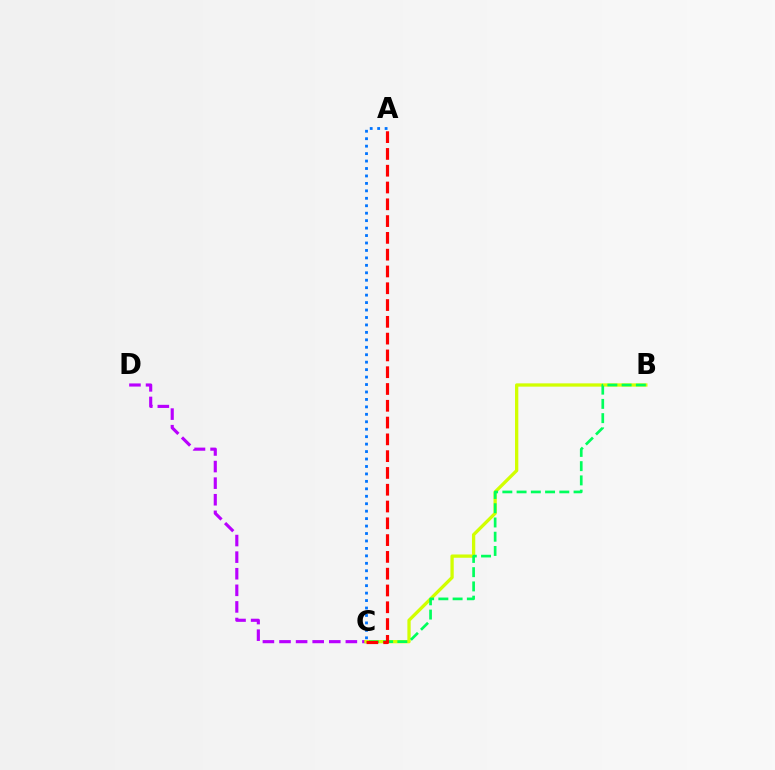{('A', 'C'): [{'color': '#0074ff', 'line_style': 'dotted', 'thickness': 2.02}, {'color': '#ff0000', 'line_style': 'dashed', 'thickness': 2.28}], ('C', 'D'): [{'color': '#b900ff', 'line_style': 'dashed', 'thickness': 2.25}], ('B', 'C'): [{'color': '#d1ff00', 'line_style': 'solid', 'thickness': 2.37}, {'color': '#00ff5c', 'line_style': 'dashed', 'thickness': 1.93}]}